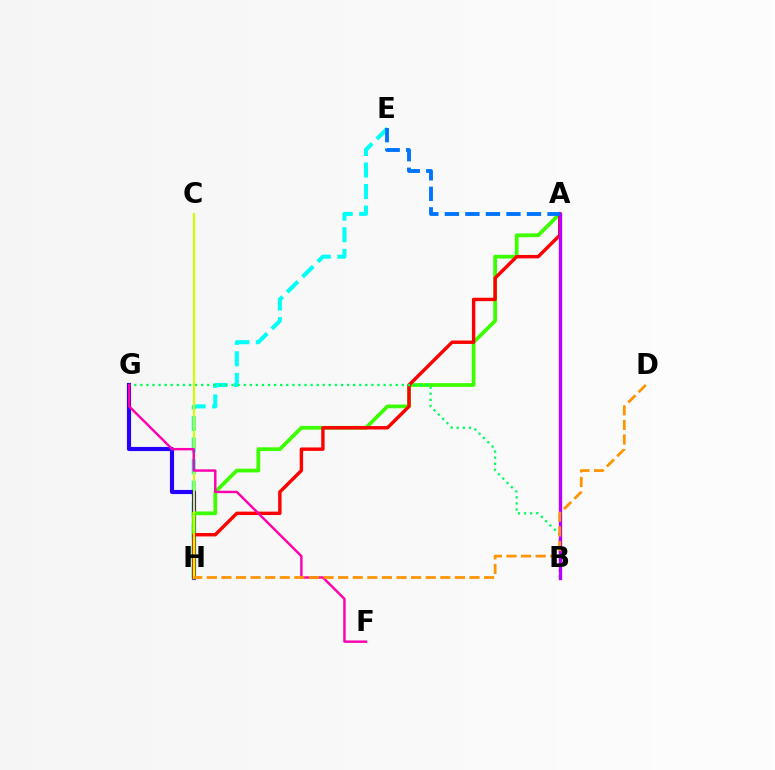{('E', 'H'): [{'color': '#00fff6', 'line_style': 'dashed', 'thickness': 2.93}], ('G', 'H'): [{'color': '#2500ff', 'line_style': 'solid', 'thickness': 2.97}], ('A', 'H'): [{'color': '#3dff00', 'line_style': 'solid', 'thickness': 2.71}, {'color': '#ff0000', 'line_style': 'solid', 'thickness': 2.46}], ('B', 'G'): [{'color': '#00ff5c', 'line_style': 'dotted', 'thickness': 1.65}], ('C', 'H'): [{'color': '#d1ff00', 'line_style': 'solid', 'thickness': 1.56}], ('A', 'B'): [{'color': '#b900ff', 'line_style': 'solid', 'thickness': 2.41}], ('F', 'G'): [{'color': '#ff00ac', 'line_style': 'solid', 'thickness': 1.75}], ('A', 'E'): [{'color': '#0074ff', 'line_style': 'dashed', 'thickness': 2.79}], ('D', 'H'): [{'color': '#ff9400', 'line_style': 'dashed', 'thickness': 1.98}]}